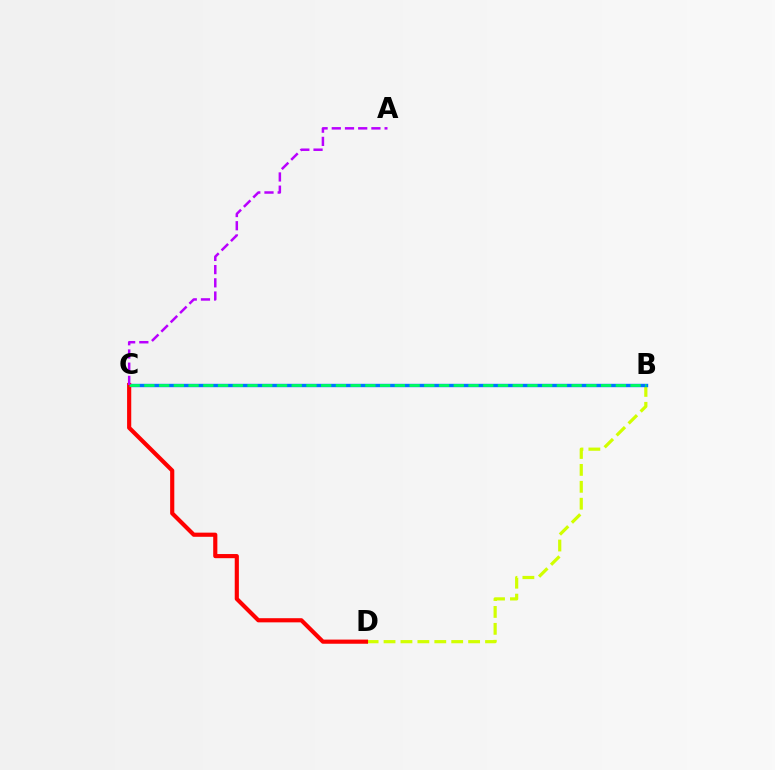{('B', 'D'): [{'color': '#d1ff00', 'line_style': 'dashed', 'thickness': 2.3}], ('B', 'C'): [{'color': '#0074ff', 'line_style': 'solid', 'thickness': 2.43}, {'color': '#00ff5c', 'line_style': 'dashed', 'thickness': 2.0}], ('C', 'D'): [{'color': '#ff0000', 'line_style': 'solid', 'thickness': 2.99}], ('A', 'C'): [{'color': '#b900ff', 'line_style': 'dashed', 'thickness': 1.79}]}